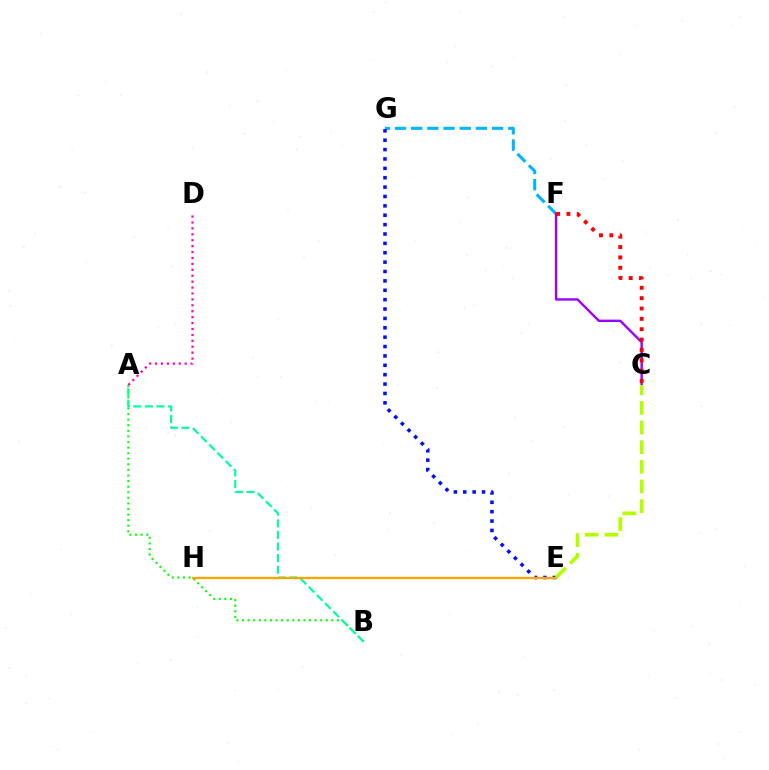{('A', 'B'): [{'color': '#08ff00', 'line_style': 'dotted', 'thickness': 1.52}, {'color': '#00ff9d', 'line_style': 'dashed', 'thickness': 1.57}], ('F', 'G'): [{'color': '#00b5ff', 'line_style': 'dashed', 'thickness': 2.2}], ('C', 'F'): [{'color': '#9b00ff', 'line_style': 'solid', 'thickness': 1.72}, {'color': '#ff0000', 'line_style': 'dotted', 'thickness': 2.81}], ('E', 'G'): [{'color': '#0010ff', 'line_style': 'dotted', 'thickness': 2.55}], ('C', 'E'): [{'color': '#b3ff00', 'line_style': 'dashed', 'thickness': 2.67}], ('A', 'D'): [{'color': '#ff00bd', 'line_style': 'dotted', 'thickness': 1.61}], ('E', 'H'): [{'color': '#ffa500', 'line_style': 'solid', 'thickness': 1.65}]}